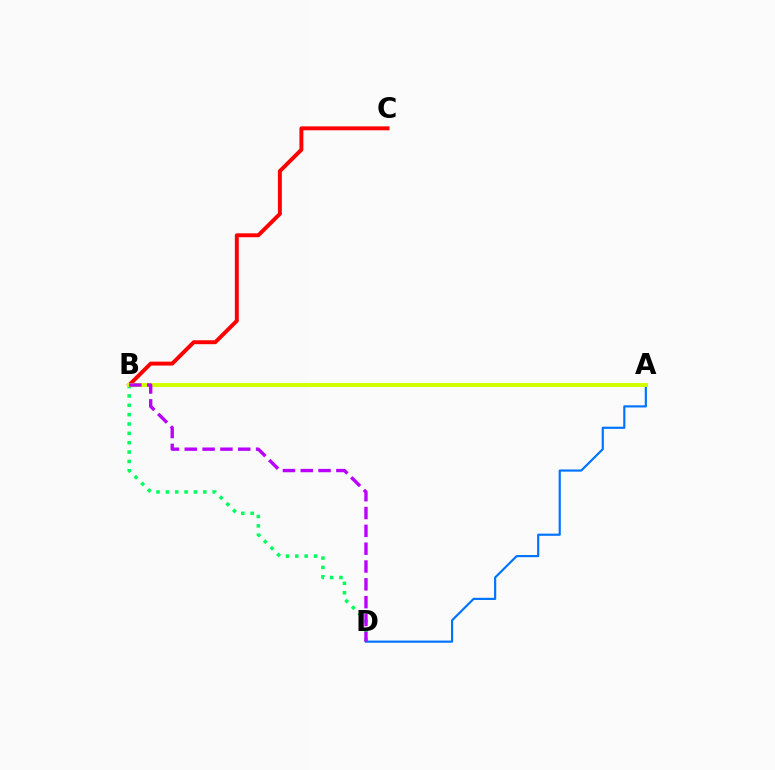{('B', 'C'): [{'color': '#ff0000', 'line_style': 'solid', 'thickness': 2.83}], ('B', 'D'): [{'color': '#00ff5c', 'line_style': 'dotted', 'thickness': 2.54}, {'color': '#b900ff', 'line_style': 'dashed', 'thickness': 2.42}], ('A', 'D'): [{'color': '#0074ff', 'line_style': 'solid', 'thickness': 1.57}], ('A', 'B'): [{'color': '#d1ff00', 'line_style': 'solid', 'thickness': 2.92}]}